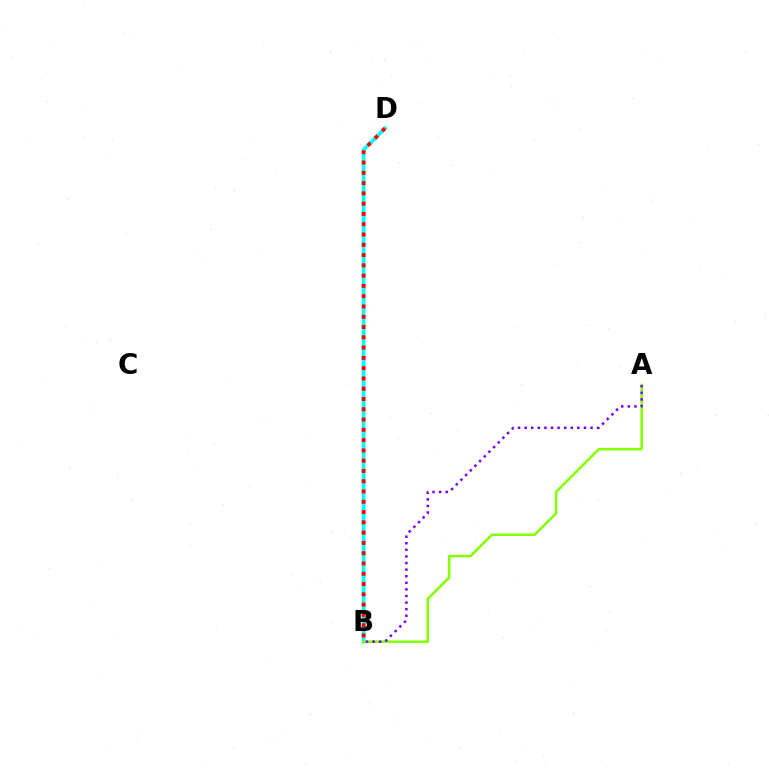{('B', 'D'): [{'color': '#00fff6', 'line_style': 'solid', 'thickness': 2.64}, {'color': '#ff0000', 'line_style': 'dotted', 'thickness': 2.79}], ('A', 'B'): [{'color': '#84ff00', 'line_style': 'solid', 'thickness': 1.82}, {'color': '#7200ff', 'line_style': 'dotted', 'thickness': 1.79}]}